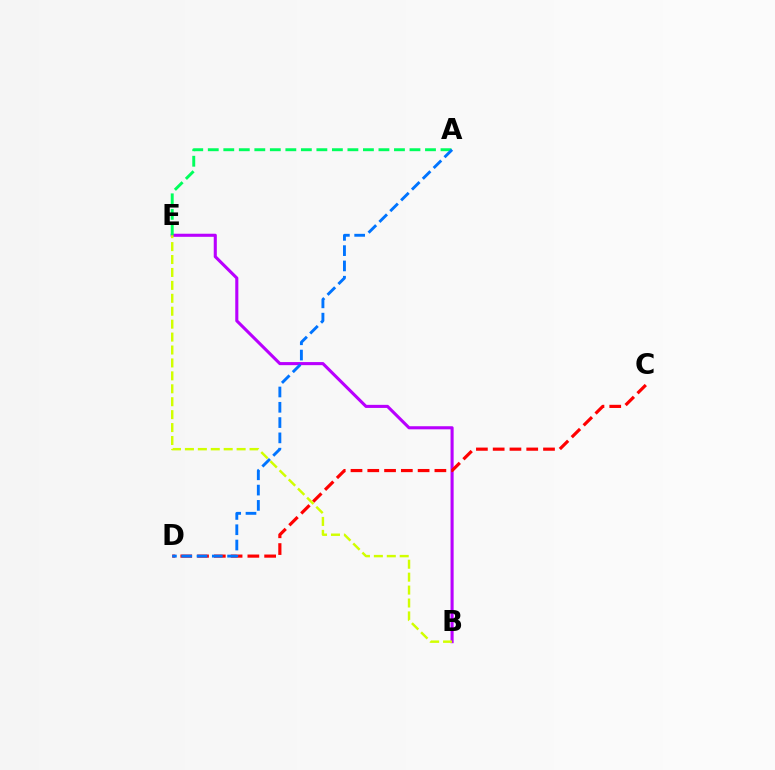{('B', 'E'): [{'color': '#b900ff', 'line_style': 'solid', 'thickness': 2.22}, {'color': '#d1ff00', 'line_style': 'dashed', 'thickness': 1.76}], ('C', 'D'): [{'color': '#ff0000', 'line_style': 'dashed', 'thickness': 2.28}], ('A', 'E'): [{'color': '#00ff5c', 'line_style': 'dashed', 'thickness': 2.11}], ('A', 'D'): [{'color': '#0074ff', 'line_style': 'dashed', 'thickness': 2.08}]}